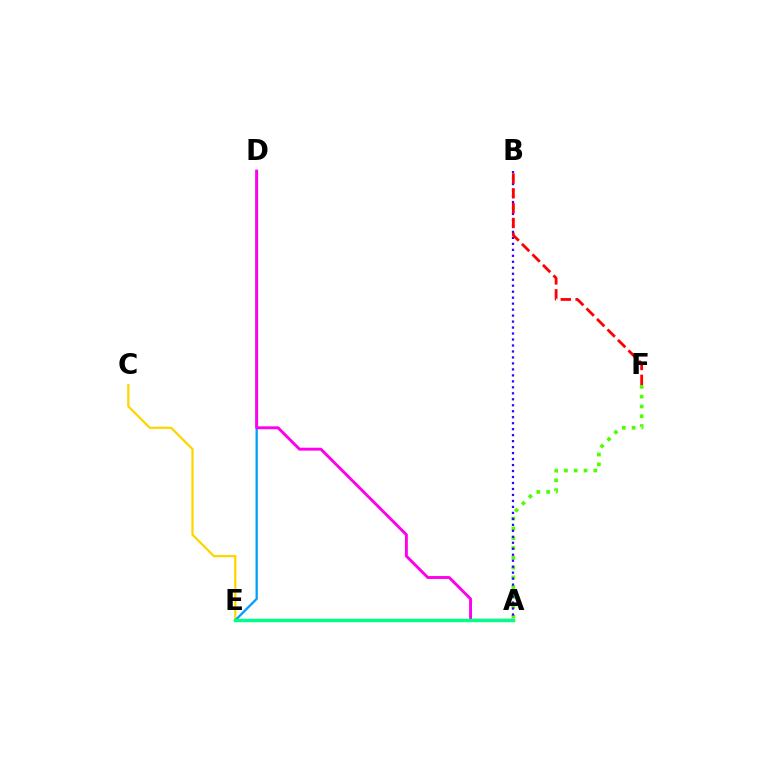{('C', 'E'): [{'color': '#ffd500', 'line_style': 'solid', 'thickness': 1.63}], ('D', 'E'): [{'color': '#009eff', 'line_style': 'solid', 'thickness': 1.65}], ('A', 'F'): [{'color': '#4fff00', 'line_style': 'dotted', 'thickness': 2.66}], ('A', 'B'): [{'color': '#3700ff', 'line_style': 'dotted', 'thickness': 1.62}], ('A', 'D'): [{'color': '#ff00ed', 'line_style': 'solid', 'thickness': 2.09}], ('A', 'E'): [{'color': '#00ff86', 'line_style': 'solid', 'thickness': 2.47}], ('B', 'F'): [{'color': '#ff0000', 'line_style': 'dashed', 'thickness': 2.02}]}